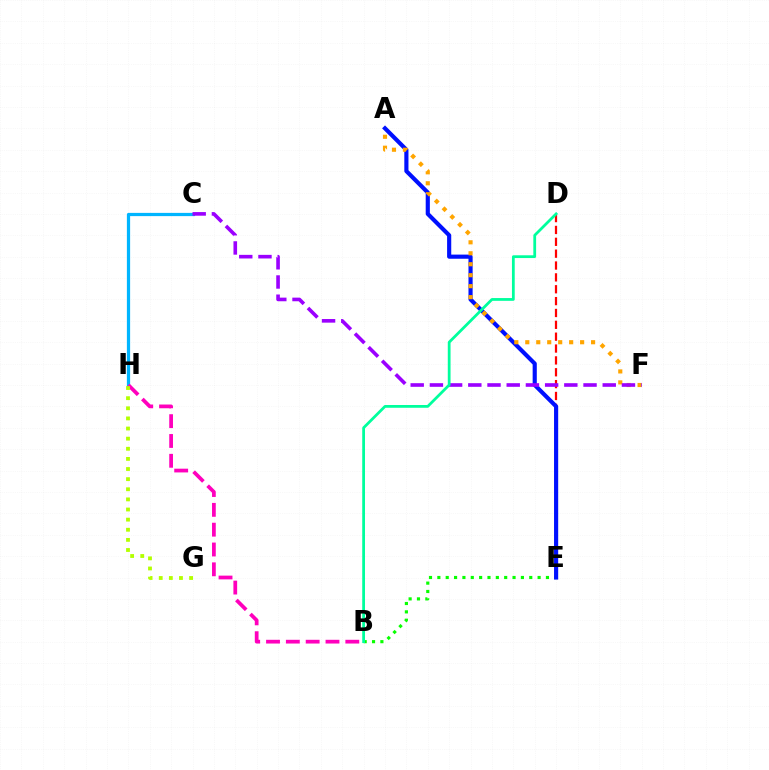{('D', 'E'): [{'color': '#ff0000', 'line_style': 'dashed', 'thickness': 1.61}], ('C', 'H'): [{'color': '#00b5ff', 'line_style': 'solid', 'thickness': 2.33}], ('B', 'E'): [{'color': '#08ff00', 'line_style': 'dotted', 'thickness': 2.27}], ('A', 'E'): [{'color': '#0010ff', 'line_style': 'solid', 'thickness': 2.98}], ('A', 'F'): [{'color': '#ffa500', 'line_style': 'dotted', 'thickness': 2.98}], ('C', 'F'): [{'color': '#9b00ff', 'line_style': 'dashed', 'thickness': 2.61}], ('B', 'H'): [{'color': '#ff00bd', 'line_style': 'dashed', 'thickness': 2.69}], ('B', 'D'): [{'color': '#00ff9d', 'line_style': 'solid', 'thickness': 2.0}], ('G', 'H'): [{'color': '#b3ff00', 'line_style': 'dotted', 'thickness': 2.75}]}